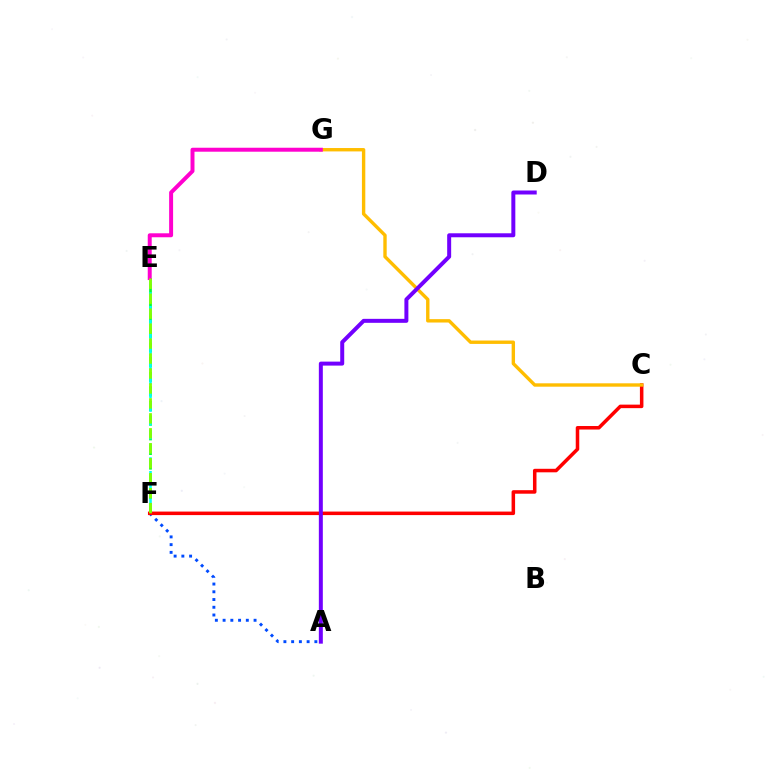{('A', 'F'): [{'color': '#004bff', 'line_style': 'dotted', 'thickness': 2.1}], ('E', 'F'): [{'color': '#00ff39', 'line_style': 'dashed', 'thickness': 1.99}, {'color': '#00fff6', 'line_style': 'dashed', 'thickness': 1.87}, {'color': '#84ff00', 'line_style': 'dashed', 'thickness': 2.03}], ('C', 'F'): [{'color': '#ff0000', 'line_style': 'solid', 'thickness': 2.54}], ('C', 'G'): [{'color': '#ffbd00', 'line_style': 'solid', 'thickness': 2.44}], ('E', 'G'): [{'color': '#ff00cf', 'line_style': 'solid', 'thickness': 2.86}], ('A', 'D'): [{'color': '#7200ff', 'line_style': 'solid', 'thickness': 2.87}]}